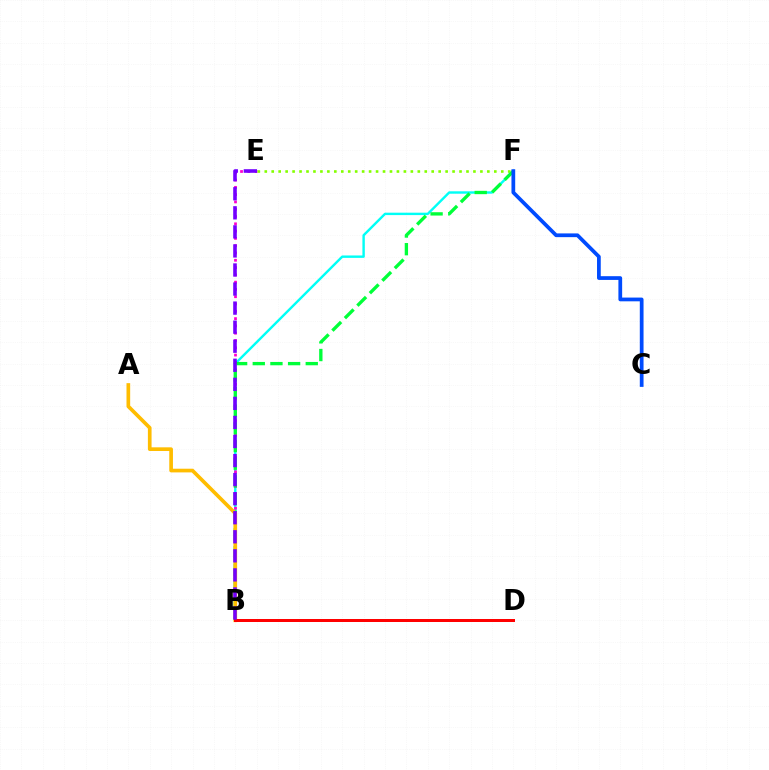{('B', 'F'): [{'color': '#00fff6', 'line_style': 'solid', 'thickness': 1.74}, {'color': '#00ff39', 'line_style': 'dashed', 'thickness': 2.4}], ('B', 'E'): [{'color': '#ff00cf', 'line_style': 'dotted', 'thickness': 1.98}, {'color': '#7200ff', 'line_style': 'dashed', 'thickness': 2.59}], ('E', 'F'): [{'color': '#84ff00', 'line_style': 'dotted', 'thickness': 1.89}], ('A', 'B'): [{'color': '#ffbd00', 'line_style': 'solid', 'thickness': 2.65}], ('C', 'F'): [{'color': '#004bff', 'line_style': 'solid', 'thickness': 2.69}], ('B', 'D'): [{'color': '#ff0000', 'line_style': 'solid', 'thickness': 2.15}]}